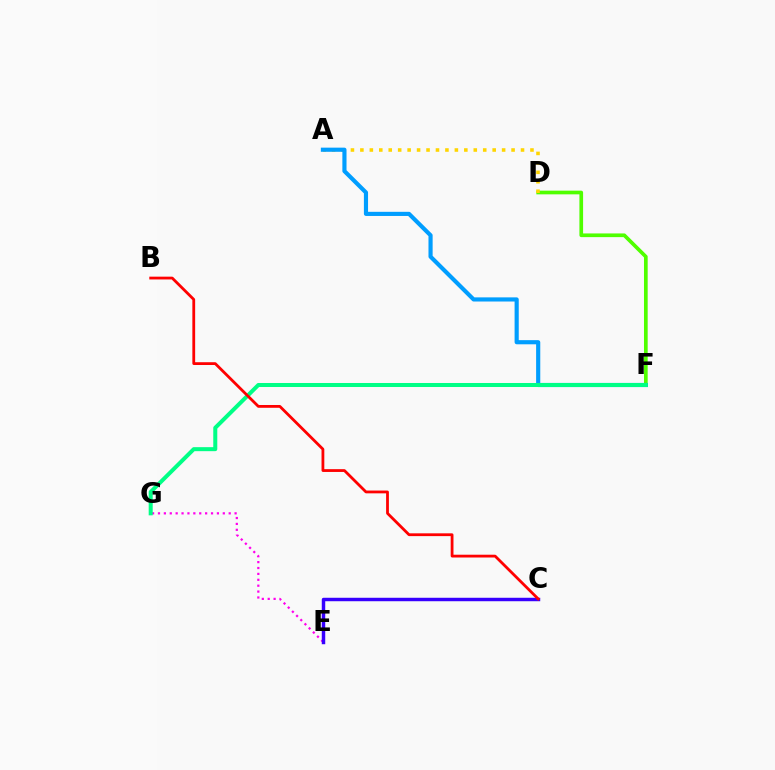{('E', 'G'): [{'color': '#ff00ed', 'line_style': 'dotted', 'thickness': 1.6}], ('D', 'F'): [{'color': '#4fff00', 'line_style': 'solid', 'thickness': 2.66}], ('C', 'E'): [{'color': '#3700ff', 'line_style': 'solid', 'thickness': 2.48}], ('A', 'D'): [{'color': '#ffd500', 'line_style': 'dotted', 'thickness': 2.57}], ('A', 'F'): [{'color': '#009eff', 'line_style': 'solid', 'thickness': 2.98}], ('F', 'G'): [{'color': '#00ff86', 'line_style': 'solid', 'thickness': 2.89}], ('B', 'C'): [{'color': '#ff0000', 'line_style': 'solid', 'thickness': 2.01}]}